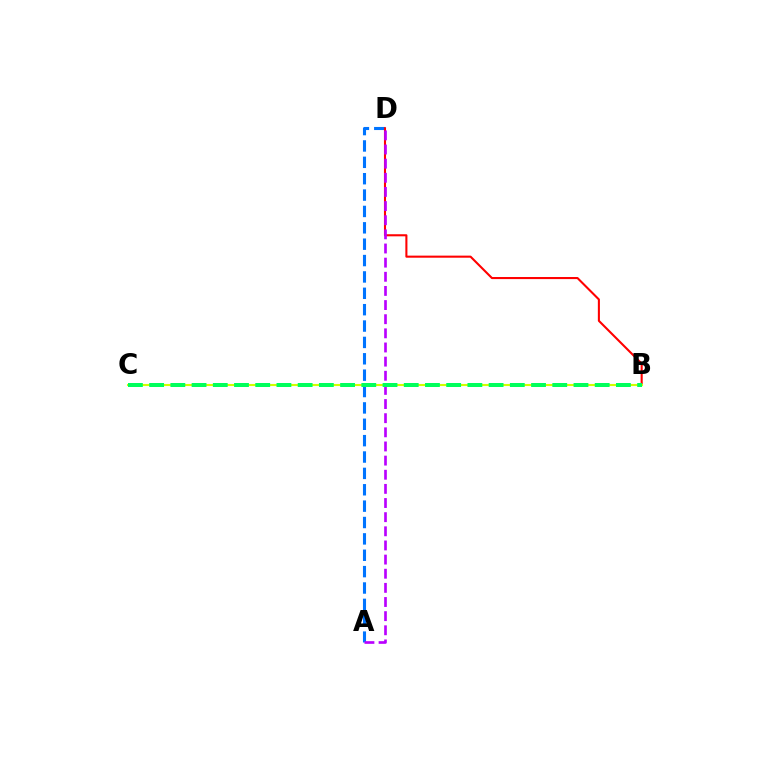{('A', 'D'): [{'color': '#0074ff', 'line_style': 'dashed', 'thickness': 2.22}, {'color': '#b900ff', 'line_style': 'dashed', 'thickness': 1.92}], ('B', 'D'): [{'color': '#ff0000', 'line_style': 'solid', 'thickness': 1.5}], ('B', 'C'): [{'color': '#d1ff00', 'line_style': 'solid', 'thickness': 1.51}, {'color': '#00ff5c', 'line_style': 'dashed', 'thickness': 2.88}]}